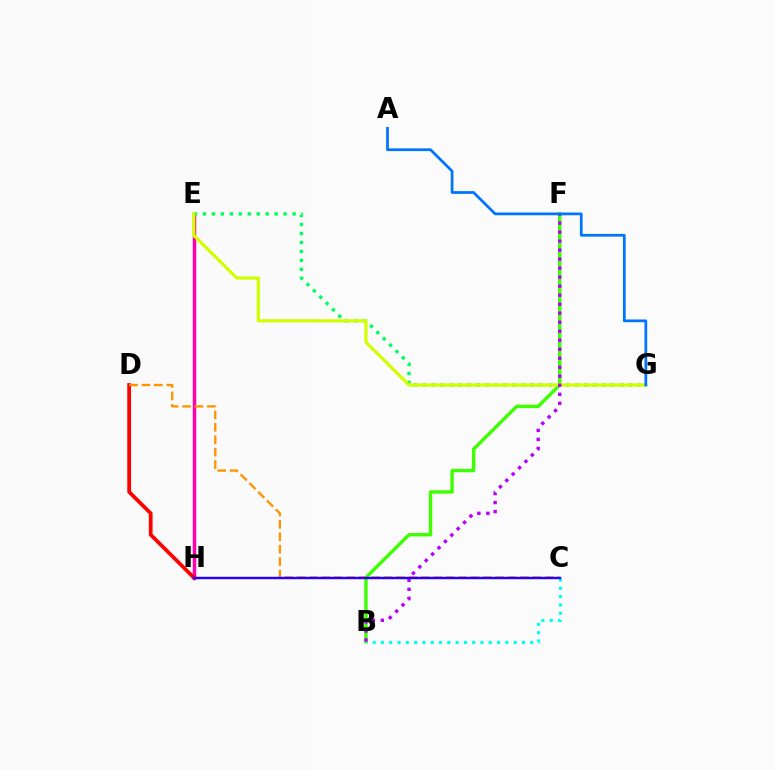{('B', 'F'): [{'color': '#3dff00', 'line_style': 'solid', 'thickness': 2.45}, {'color': '#b900ff', 'line_style': 'dotted', 'thickness': 2.45}], ('E', 'H'): [{'color': '#ff00ac', 'line_style': 'solid', 'thickness': 2.5}], ('D', 'H'): [{'color': '#ff0000', 'line_style': 'solid', 'thickness': 2.7}], ('E', 'G'): [{'color': '#00ff5c', 'line_style': 'dotted', 'thickness': 2.44}, {'color': '#d1ff00', 'line_style': 'solid', 'thickness': 2.3}], ('B', 'C'): [{'color': '#00fff6', 'line_style': 'dotted', 'thickness': 2.25}], ('C', 'D'): [{'color': '#ff9400', 'line_style': 'dashed', 'thickness': 1.69}], ('C', 'H'): [{'color': '#2500ff', 'line_style': 'solid', 'thickness': 1.75}], ('A', 'G'): [{'color': '#0074ff', 'line_style': 'solid', 'thickness': 1.97}]}